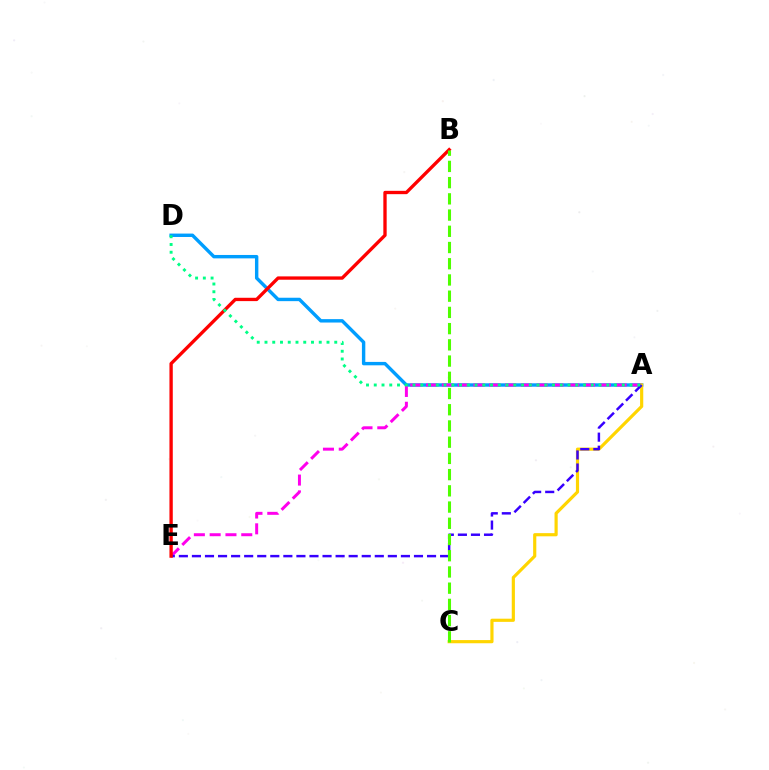{('A', 'D'): [{'color': '#009eff', 'line_style': 'solid', 'thickness': 2.45}, {'color': '#00ff86', 'line_style': 'dotted', 'thickness': 2.11}], ('A', 'E'): [{'color': '#ff00ed', 'line_style': 'dashed', 'thickness': 2.15}, {'color': '#3700ff', 'line_style': 'dashed', 'thickness': 1.77}], ('A', 'C'): [{'color': '#ffd500', 'line_style': 'solid', 'thickness': 2.28}], ('B', 'E'): [{'color': '#ff0000', 'line_style': 'solid', 'thickness': 2.4}], ('B', 'C'): [{'color': '#4fff00', 'line_style': 'dashed', 'thickness': 2.2}]}